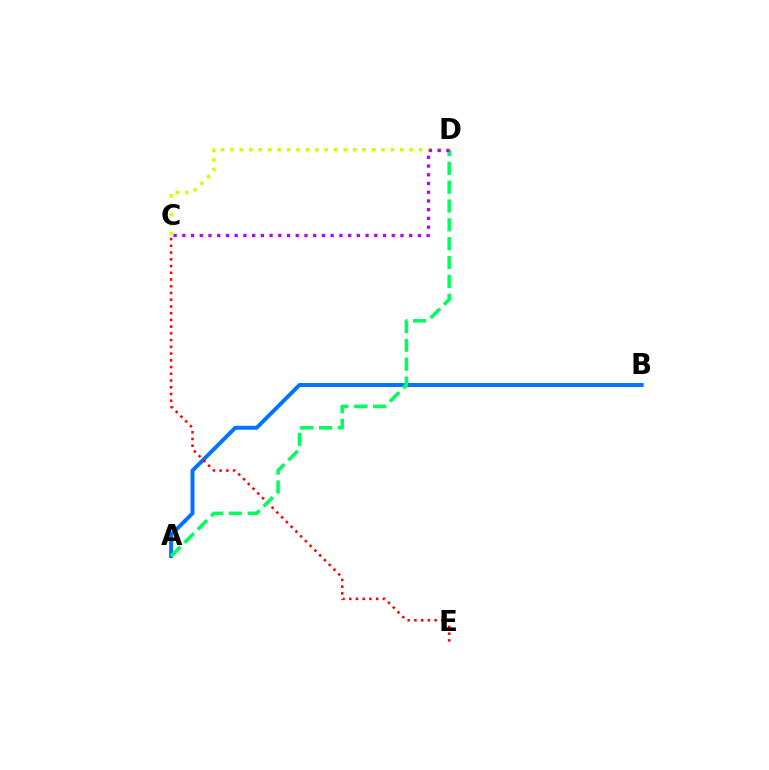{('C', 'D'): [{'color': '#d1ff00', 'line_style': 'dotted', 'thickness': 2.56}, {'color': '#b900ff', 'line_style': 'dotted', 'thickness': 2.37}], ('A', 'B'): [{'color': '#0074ff', 'line_style': 'solid', 'thickness': 2.85}], ('C', 'E'): [{'color': '#ff0000', 'line_style': 'dotted', 'thickness': 1.83}], ('A', 'D'): [{'color': '#00ff5c', 'line_style': 'dashed', 'thickness': 2.56}]}